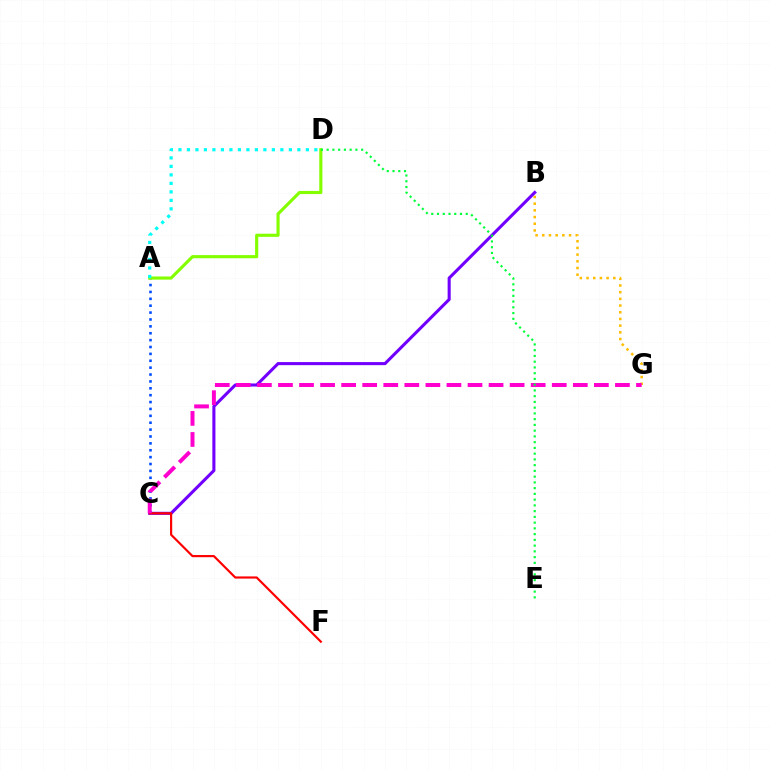{('A', 'C'): [{'color': '#004bff', 'line_style': 'dotted', 'thickness': 1.87}], ('A', 'D'): [{'color': '#84ff00', 'line_style': 'solid', 'thickness': 2.26}, {'color': '#00fff6', 'line_style': 'dotted', 'thickness': 2.31}], ('B', 'G'): [{'color': '#ffbd00', 'line_style': 'dotted', 'thickness': 1.82}], ('B', 'C'): [{'color': '#7200ff', 'line_style': 'solid', 'thickness': 2.22}], ('C', 'F'): [{'color': '#ff0000', 'line_style': 'solid', 'thickness': 1.56}], ('C', 'G'): [{'color': '#ff00cf', 'line_style': 'dashed', 'thickness': 2.86}], ('D', 'E'): [{'color': '#00ff39', 'line_style': 'dotted', 'thickness': 1.56}]}